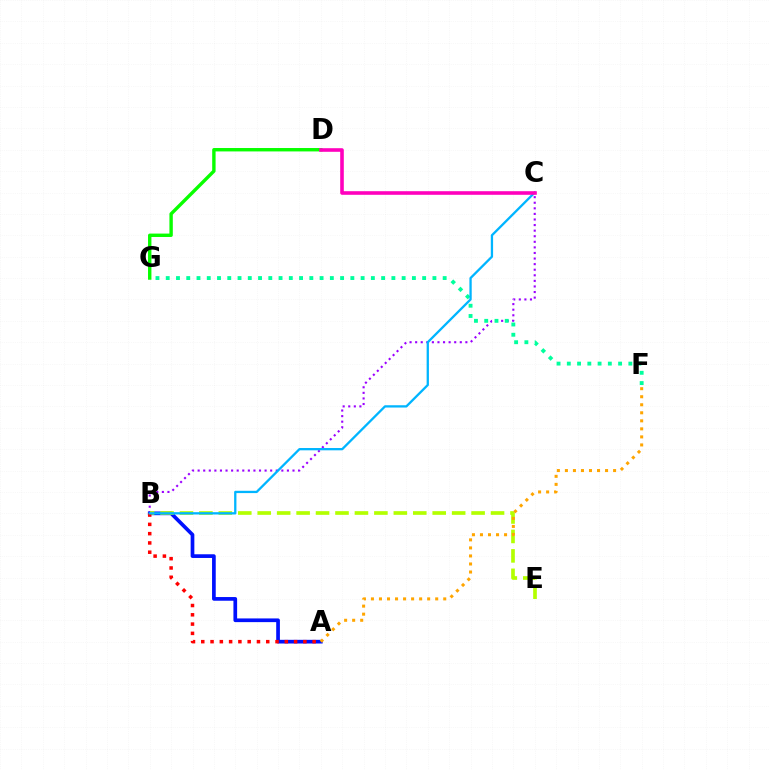{('B', 'C'): [{'color': '#9b00ff', 'line_style': 'dotted', 'thickness': 1.52}, {'color': '#00b5ff', 'line_style': 'solid', 'thickness': 1.65}], ('A', 'B'): [{'color': '#0010ff', 'line_style': 'solid', 'thickness': 2.66}, {'color': '#ff0000', 'line_style': 'dotted', 'thickness': 2.52}], ('D', 'G'): [{'color': '#08ff00', 'line_style': 'solid', 'thickness': 2.45}], ('B', 'E'): [{'color': '#b3ff00', 'line_style': 'dashed', 'thickness': 2.64}], ('F', 'G'): [{'color': '#00ff9d', 'line_style': 'dotted', 'thickness': 2.79}], ('A', 'F'): [{'color': '#ffa500', 'line_style': 'dotted', 'thickness': 2.18}], ('C', 'D'): [{'color': '#ff00bd', 'line_style': 'solid', 'thickness': 2.59}]}